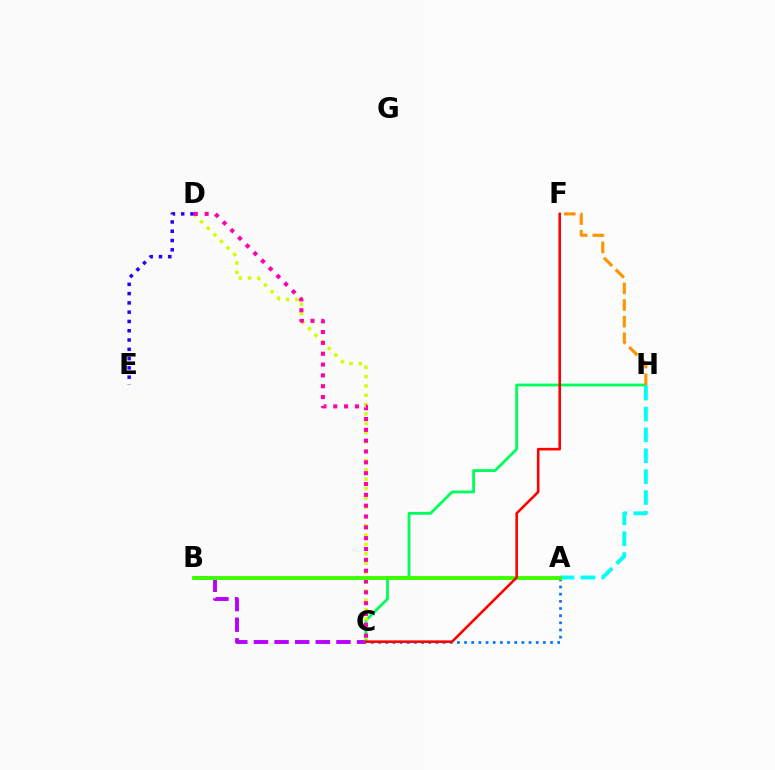{('B', 'C'): [{'color': '#b900ff', 'line_style': 'dashed', 'thickness': 2.8}], ('C', 'H'): [{'color': '#00ff5c', 'line_style': 'solid', 'thickness': 2.04}], ('F', 'H'): [{'color': '#ff9400', 'line_style': 'dashed', 'thickness': 2.26}], ('A', 'C'): [{'color': '#0074ff', 'line_style': 'dotted', 'thickness': 1.95}], ('C', 'D'): [{'color': '#d1ff00', 'line_style': 'dotted', 'thickness': 2.53}, {'color': '#ff00ac', 'line_style': 'dotted', 'thickness': 2.94}], ('D', 'E'): [{'color': '#2500ff', 'line_style': 'dotted', 'thickness': 2.52}], ('A', 'H'): [{'color': '#00fff6', 'line_style': 'dashed', 'thickness': 2.84}], ('A', 'B'): [{'color': '#3dff00', 'line_style': 'solid', 'thickness': 2.8}], ('C', 'F'): [{'color': '#ff0000', 'line_style': 'solid', 'thickness': 1.86}]}